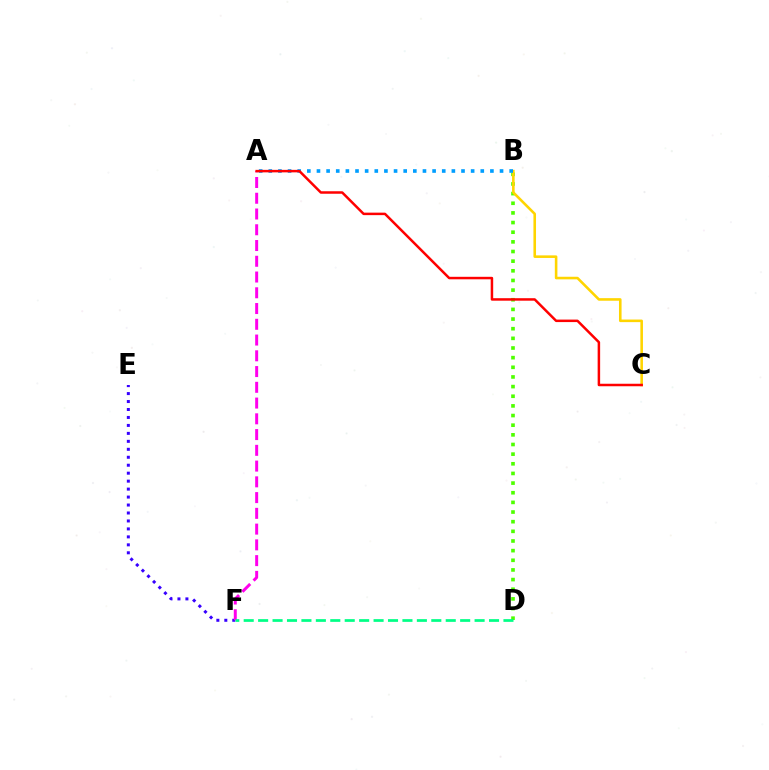{('B', 'D'): [{'color': '#4fff00', 'line_style': 'dotted', 'thickness': 2.62}], ('E', 'F'): [{'color': '#3700ff', 'line_style': 'dotted', 'thickness': 2.16}], ('B', 'C'): [{'color': '#ffd500', 'line_style': 'solid', 'thickness': 1.86}], ('A', 'F'): [{'color': '#ff00ed', 'line_style': 'dashed', 'thickness': 2.14}], ('A', 'B'): [{'color': '#009eff', 'line_style': 'dotted', 'thickness': 2.62}], ('A', 'C'): [{'color': '#ff0000', 'line_style': 'solid', 'thickness': 1.8}], ('D', 'F'): [{'color': '#00ff86', 'line_style': 'dashed', 'thickness': 1.96}]}